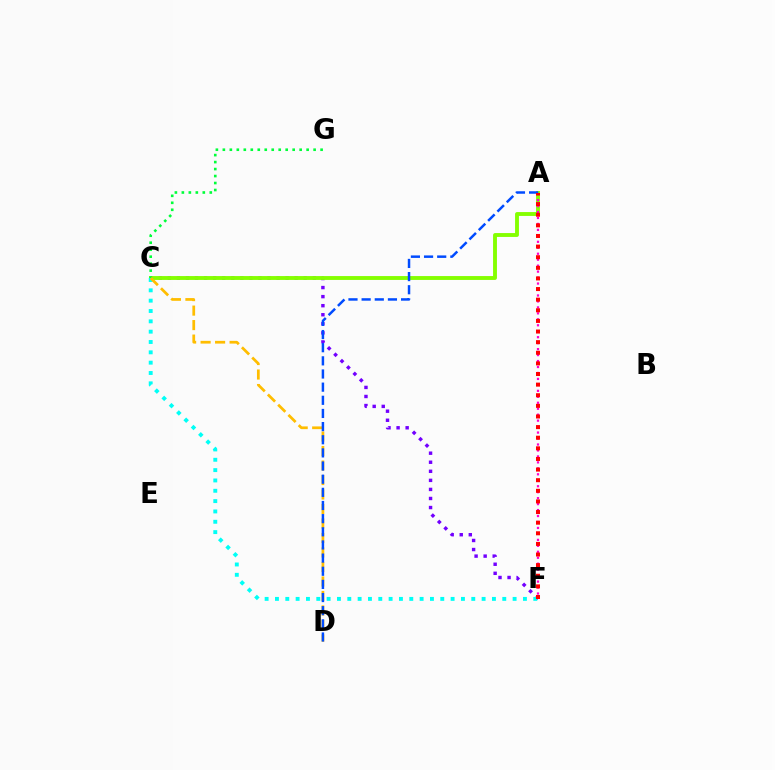{('C', 'F'): [{'color': '#7200ff', 'line_style': 'dotted', 'thickness': 2.46}, {'color': '#00fff6', 'line_style': 'dotted', 'thickness': 2.81}], ('A', 'C'): [{'color': '#84ff00', 'line_style': 'solid', 'thickness': 2.78}], ('C', 'G'): [{'color': '#00ff39', 'line_style': 'dotted', 'thickness': 1.9}], ('A', 'F'): [{'color': '#ff00cf', 'line_style': 'dotted', 'thickness': 1.62}, {'color': '#ff0000', 'line_style': 'dotted', 'thickness': 2.89}], ('C', 'D'): [{'color': '#ffbd00', 'line_style': 'dashed', 'thickness': 1.97}], ('A', 'D'): [{'color': '#004bff', 'line_style': 'dashed', 'thickness': 1.79}]}